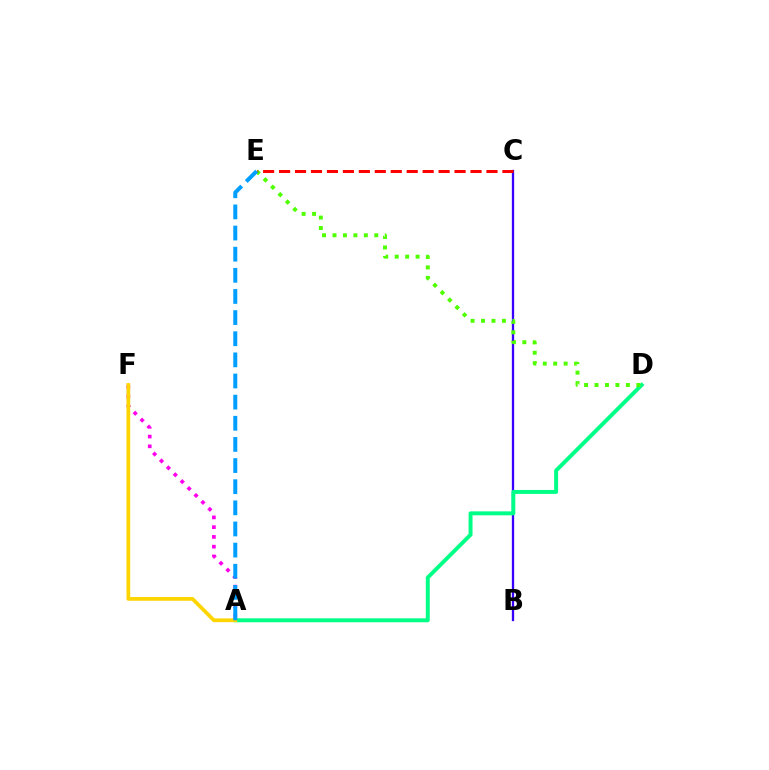{('B', 'C'): [{'color': '#3700ff', 'line_style': 'solid', 'thickness': 1.66}], ('A', 'D'): [{'color': '#00ff86', 'line_style': 'solid', 'thickness': 2.84}], ('D', 'E'): [{'color': '#4fff00', 'line_style': 'dotted', 'thickness': 2.84}], ('A', 'F'): [{'color': '#ff00ed', 'line_style': 'dotted', 'thickness': 2.65}, {'color': '#ffd500', 'line_style': 'solid', 'thickness': 2.7}], ('C', 'E'): [{'color': '#ff0000', 'line_style': 'dashed', 'thickness': 2.17}], ('A', 'E'): [{'color': '#009eff', 'line_style': 'dashed', 'thickness': 2.87}]}